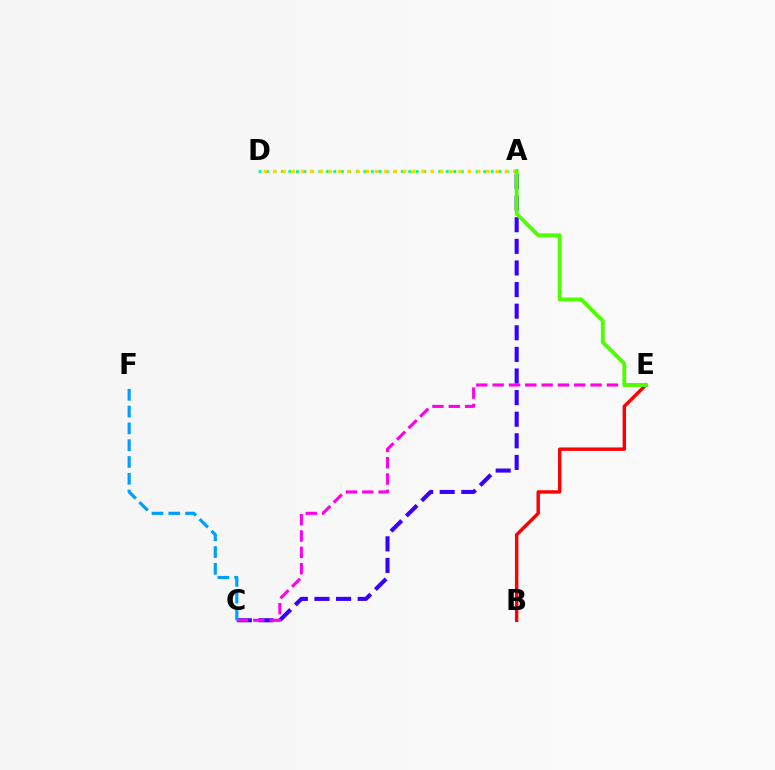{('A', 'C'): [{'color': '#3700ff', 'line_style': 'dashed', 'thickness': 2.94}], ('B', 'E'): [{'color': '#ff0000', 'line_style': 'solid', 'thickness': 2.46}], ('C', 'E'): [{'color': '#ff00ed', 'line_style': 'dashed', 'thickness': 2.22}], ('A', 'D'): [{'color': '#00ff86', 'line_style': 'dotted', 'thickness': 2.04}, {'color': '#ffd500', 'line_style': 'dotted', 'thickness': 2.52}], ('A', 'E'): [{'color': '#4fff00', 'line_style': 'solid', 'thickness': 2.78}], ('C', 'F'): [{'color': '#009eff', 'line_style': 'dashed', 'thickness': 2.28}]}